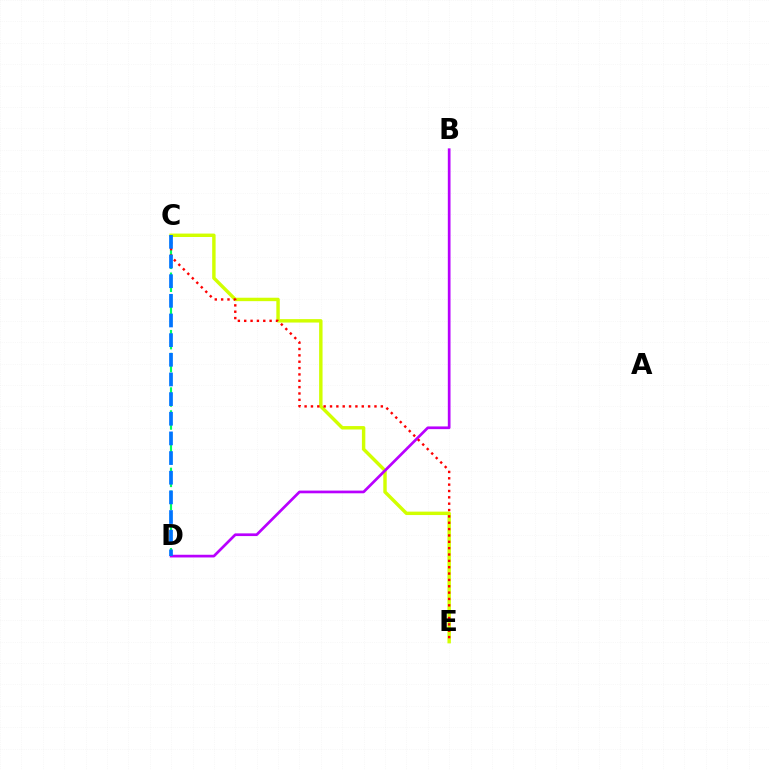{('C', 'E'): [{'color': '#d1ff00', 'line_style': 'solid', 'thickness': 2.47}, {'color': '#ff0000', 'line_style': 'dotted', 'thickness': 1.73}], ('C', 'D'): [{'color': '#00ff5c', 'line_style': 'dashed', 'thickness': 1.56}, {'color': '#0074ff', 'line_style': 'dashed', 'thickness': 2.67}], ('B', 'D'): [{'color': '#b900ff', 'line_style': 'solid', 'thickness': 1.94}]}